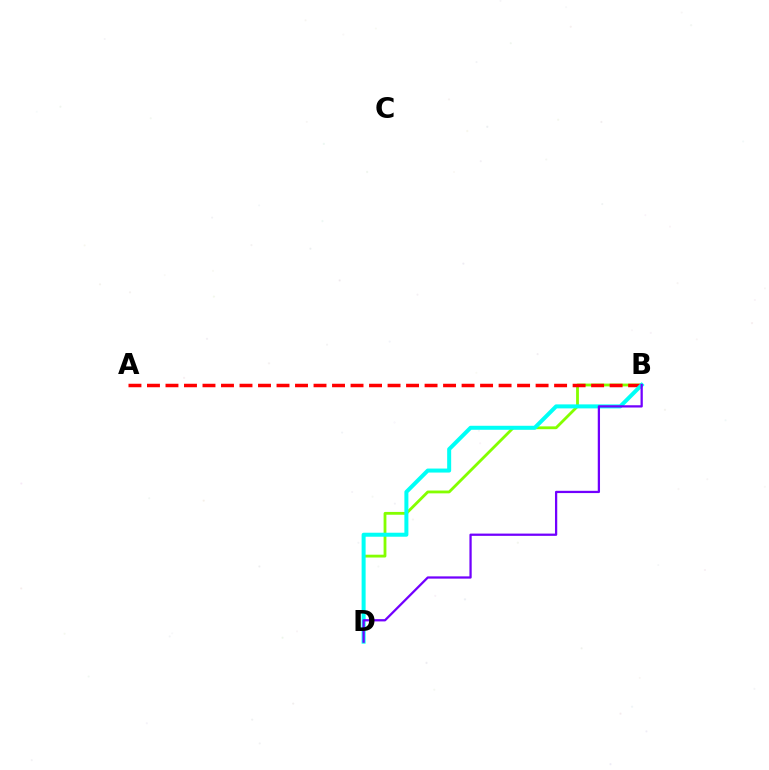{('B', 'D'): [{'color': '#84ff00', 'line_style': 'solid', 'thickness': 2.03}, {'color': '#00fff6', 'line_style': 'solid', 'thickness': 2.88}, {'color': '#7200ff', 'line_style': 'solid', 'thickness': 1.63}], ('A', 'B'): [{'color': '#ff0000', 'line_style': 'dashed', 'thickness': 2.51}]}